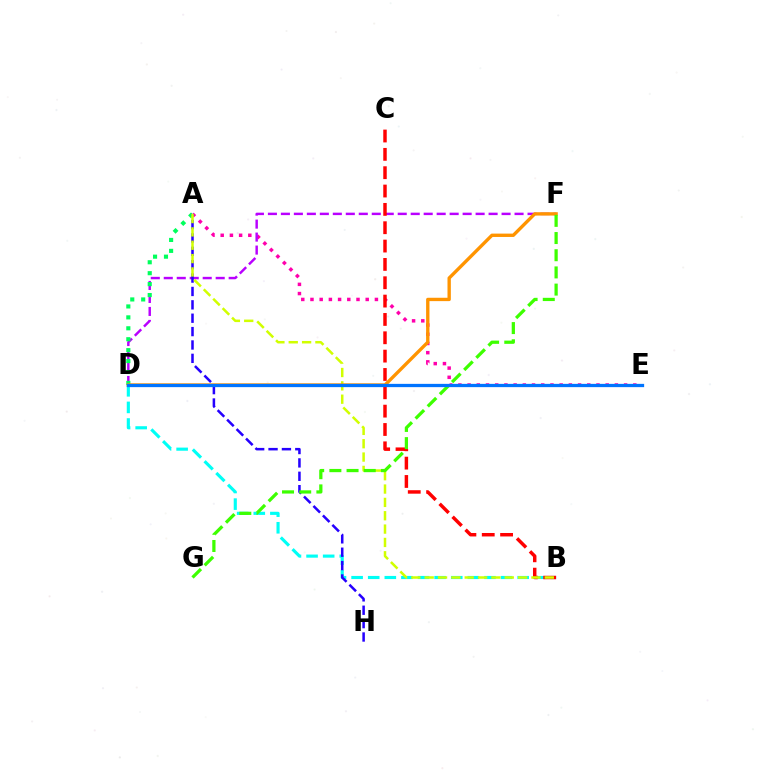{('A', 'E'): [{'color': '#ff00ac', 'line_style': 'dotted', 'thickness': 2.5}], ('D', 'F'): [{'color': '#b900ff', 'line_style': 'dashed', 'thickness': 1.76}, {'color': '#ff9400', 'line_style': 'solid', 'thickness': 2.42}], ('B', 'D'): [{'color': '#00fff6', 'line_style': 'dashed', 'thickness': 2.26}], ('B', 'C'): [{'color': '#ff0000', 'line_style': 'dashed', 'thickness': 2.49}], ('A', 'D'): [{'color': '#00ff5c', 'line_style': 'dotted', 'thickness': 2.97}], ('A', 'H'): [{'color': '#2500ff', 'line_style': 'dashed', 'thickness': 1.82}], ('A', 'B'): [{'color': '#d1ff00', 'line_style': 'dashed', 'thickness': 1.81}], ('F', 'G'): [{'color': '#3dff00', 'line_style': 'dashed', 'thickness': 2.33}], ('D', 'E'): [{'color': '#0074ff', 'line_style': 'solid', 'thickness': 2.36}]}